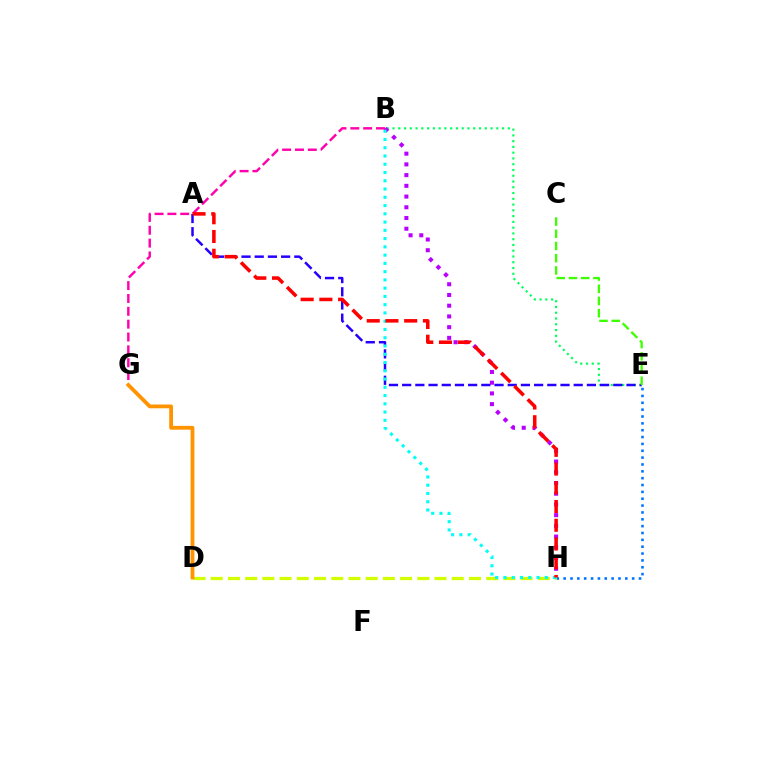{('B', 'E'): [{'color': '#00ff5c', 'line_style': 'dotted', 'thickness': 1.57}], ('B', 'H'): [{'color': '#b900ff', 'line_style': 'dotted', 'thickness': 2.91}, {'color': '#00fff6', 'line_style': 'dotted', 'thickness': 2.24}], ('A', 'E'): [{'color': '#2500ff', 'line_style': 'dashed', 'thickness': 1.79}], ('E', 'H'): [{'color': '#0074ff', 'line_style': 'dotted', 'thickness': 1.86}], ('C', 'E'): [{'color': '#3dff00', 'line_style': 'dashed', 'thickness': 1.66}], ('D', 'H'): [{'color': '#d1ff00', 'line_style': 'dashed', 'thickness': 2.34}], ('B', 'G'): [{'color': '#ff00ac', 'line_style': 'dashed', 'thickness': 1.75}], ('A', 'H'): [{'color': '#ff0000', 'line_style': 'dashed', 'thickness': 2.55}], ('D', 'G'): [{'color': '#ff9400', 'line_style': 'solid', 'thickness': 2.73}]}